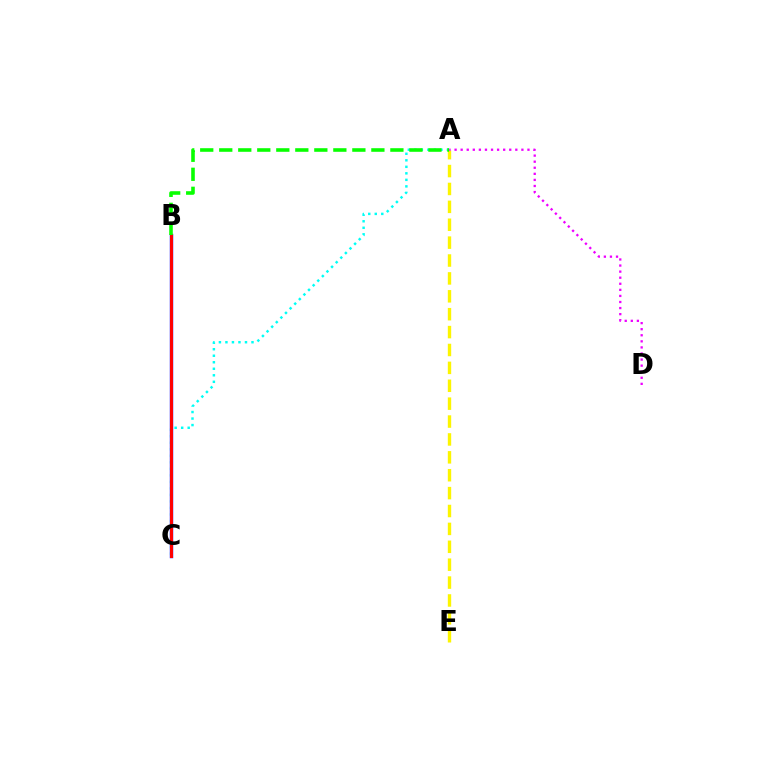{('A', 'E'): [{'color': '#fcf500', 'line_style': 'dashed', 'thickness': 2.43}], ('A', 'C'): [{'color': '#00fff6', 'line_style': 'dotted', 'thickness': 1.77}], ('B', 'C'): [{'color': '#0010ff', 'line_style': 'solid', 'thickness': 2.44}, {'color': '#ff0000', 'line_style': 'solid', 'thickness': 2.18}], ('A', 'D'): [{'color': '#ee00ff', 'line_style': 'dotted', 'thickness': 1.65}], ('A', 'B'): [{'color': '#08ff00', 'line_style': 'dashed', 'thickness': 2.58}]}